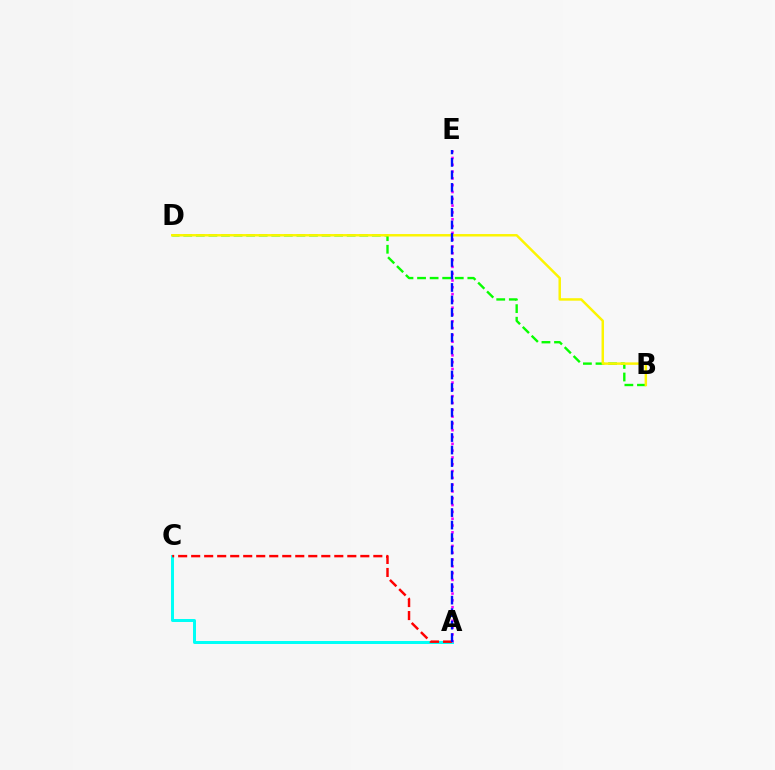{('A', 'C'): [{'color': '#00fff6', 'line_style': 'solid', 'thickness': 2.15}, {'color': '#ff0000', 'line_style': 'dashed', 'thickness': 1.77}], ('B', 'D'): [{'color': '#08ff00', 'line_style': 'dashed', 'thickness': 1.71}, {'color': '#fcf500', 'line_style': 'solid', 'thickness': 1.78}], ('A', 'E'): [{'color': '#ee00ff', 'line_style': 'dotted', 'thickness': 1.85}, {'color': '#0010ff', 'line_style': 'dashed', 'thickness': 1.7}]}